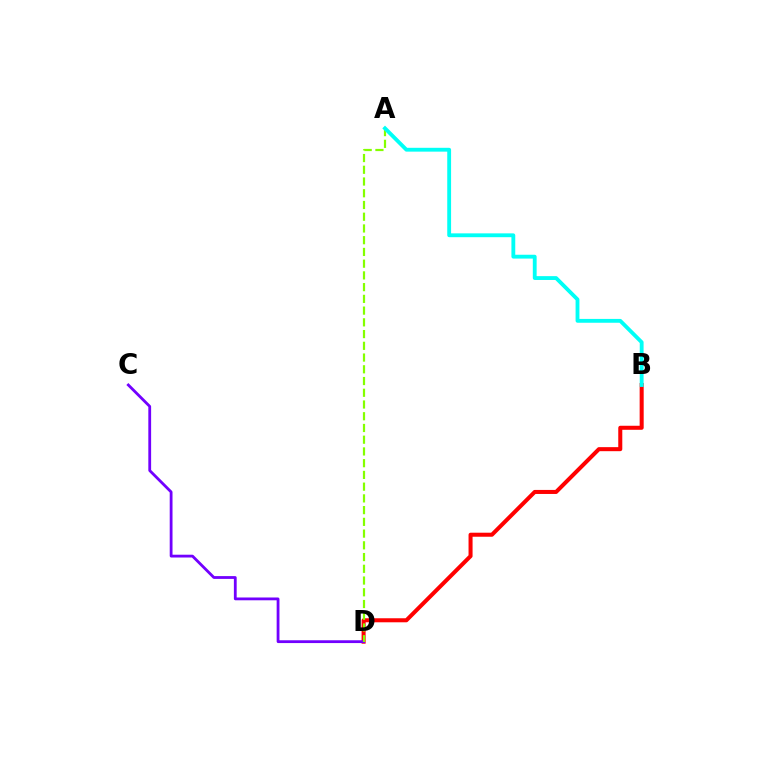{('B', 'D'): [{'color': '#ff0000', 'line_style': 'solid', 'thickness': 2.9}], ('C', 'D'): [{'color': '#7200ff', 'line_style': 'solid', 'thickness': 2.01}], ('A', 'D'): [{'color': '#84ff00', 'line_style': 'dashed', 'thickness': 1.59}], ('A', 'B'): [{'color': '#00fff6', 'line_style': 'solid', 'thickness': 2.76}]}